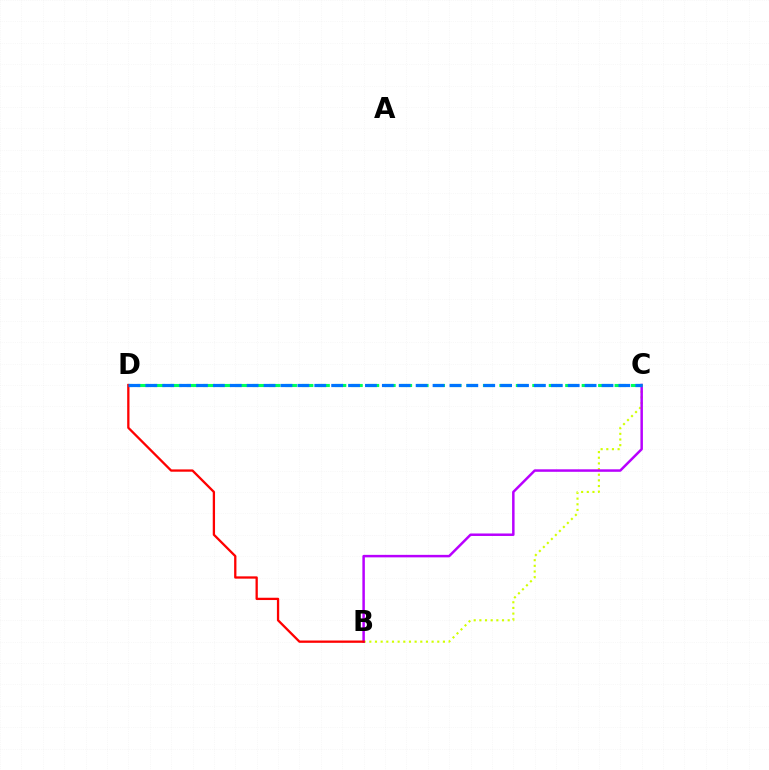{('B', 'C'): [{'color': '#d1ff00', 'line_style': 'dotted', 'thickness': 1.54}, {'color': '#b900ff', 'line_style': 'solid', 'thickness': 1.79}], ('C', 'D'): [{'color': '#00ff5c', 'line_style': 'dashed', 'thickness': 2.24}, {'color': '#0074ff', 'line_style': 'dashed', 'thickness': 2.3}], ('B', 'D'): [{'color': '#ff0000', 'line_style': 'solid', 'thickness': 1.65}]}